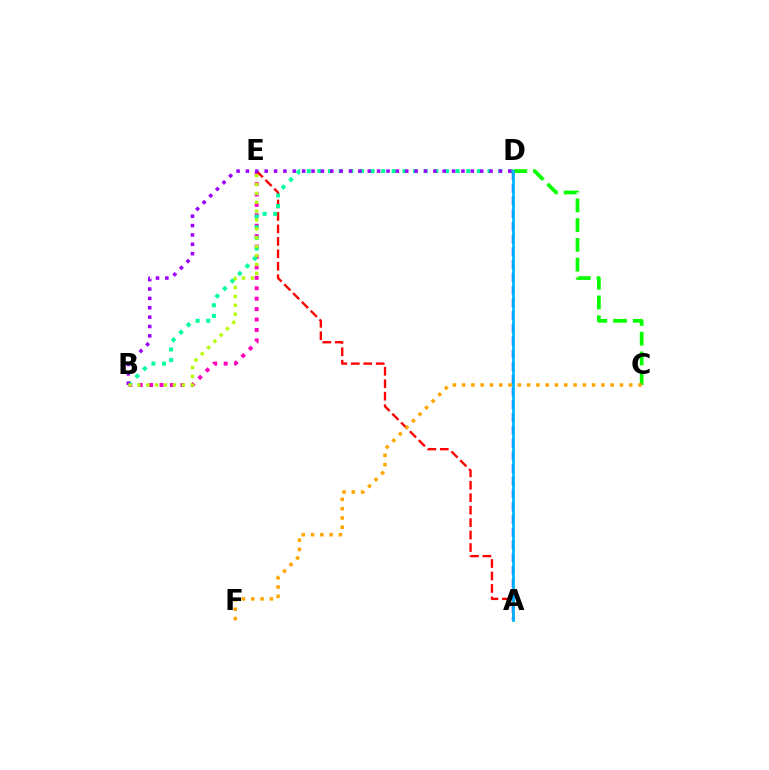{('B', 'E'): [{'color': '#ff00bd', 'line_style': 'dotted', 'thickness': 2.83}, {'color': '#b3ff00', 'line_style': 'dotted', 'thickness': 2.41}], ('A', 'D'): [{'color': '#0010ff', 'line_style': 'dashed', 'thickness': 1.73}, {'color': '#00b5ff', 'line_style': 'solid', 'thickness': 1.98}], ('A', 'E'): [{'color': '#ff0000', 'line_style': 'dashed', 'thickness': 1.69}], ('C', 'D'): [{'color': '#08ff00', 'line_style': 'dashed', 'thickness': 2.68}], ('B', 'D'): [{'color': '#00ff9d', 'line_style': 'dotted', 'thickness': 2.89}, {'color': '#9b00ff', 'line_style': 'dotted', 'thickness': 2.55}], ('C', 'F'): [{'color': '#ffa500', 'line_style': 'dotted', 'thickness': 2.52}]}